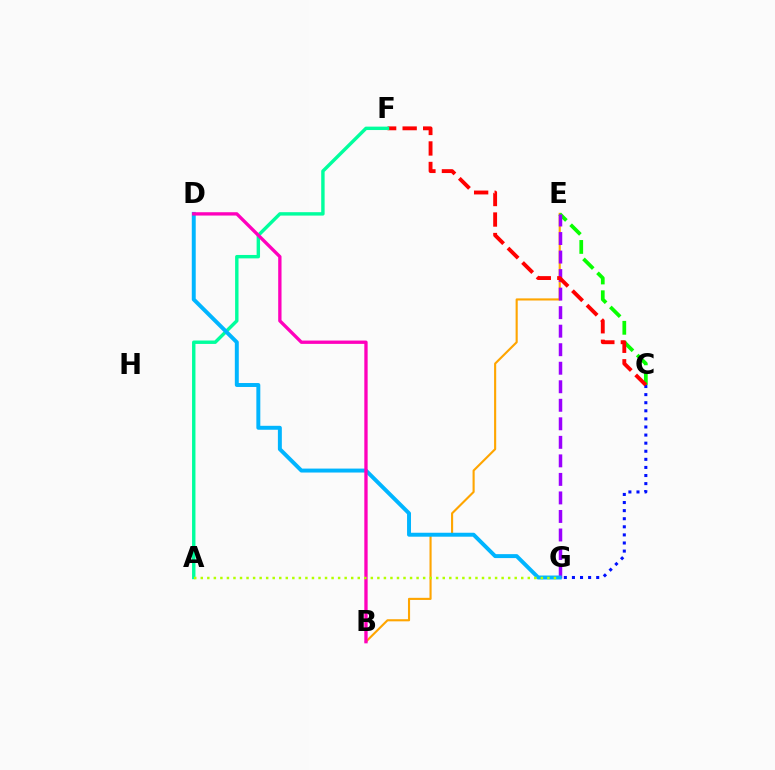{('B', 'E'): [{'color': '#ffa500', 'line_style': 'solid', 'thickness': 1.53}], ('C', 'E'): [{'color': '#08ff00', 'line_style': 'dashed', 'thickness': 2.68}], ('C', 'G'): [{'color': '#0010ff', 'line_style': 'dotted', 'thickness': 2.2}], ('E', 'G'): [{'color': '#9b00ff', 'line_style': 'dashed', 'thickness': 2.52}], ('C', 'F'): [{'color': '#ff0000', 'line_style': 'dashed', 'thickness': 2.79}], ('A', 'F'): [{'color': '#00ff9d', 'line_style': 'solid', 'thickness': 2.45}], ('D', 'G'): [{'color': '#00b5ff', 'line_style': 'solid', 'thickness': 2.84}], ('B', 'D'): [{'color': '#ff00bd', 'line_style': 'solid', 'thickness': 2.39}], ('A', 'G'): [{'color': '#b3ff00', 'line_style': 'dotted', 'thickness': 1.78}]}